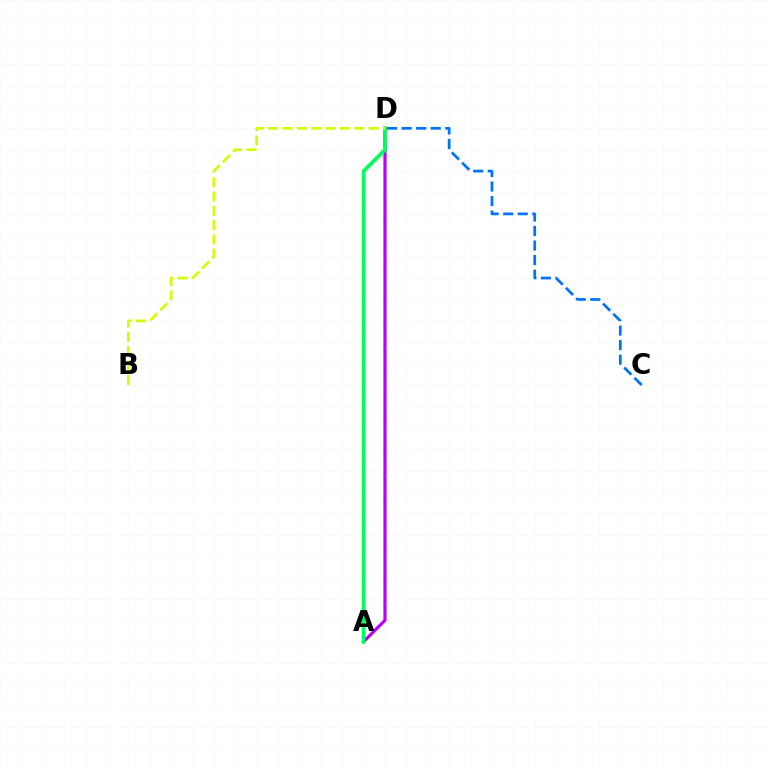{('A', 'D'): [{'color': '#ff0000', 'line_style': 'dotted', 'thickness': 1.65}, {'color': '#b900ff', 'line_style': 'solid', 'thickness': 2.26}, {'color': '#00ff5c', 'line_style': 'solid', 'thickness': 2.73}], ('B', 'D'): [{'color': '#d1ff00', 'line_style': 'dashed', 'thickness': 1.95}], ('C', 'D'): [{'color': '#0074ff', 'line_style': 'dashed', 'thickness': 1.98}]}